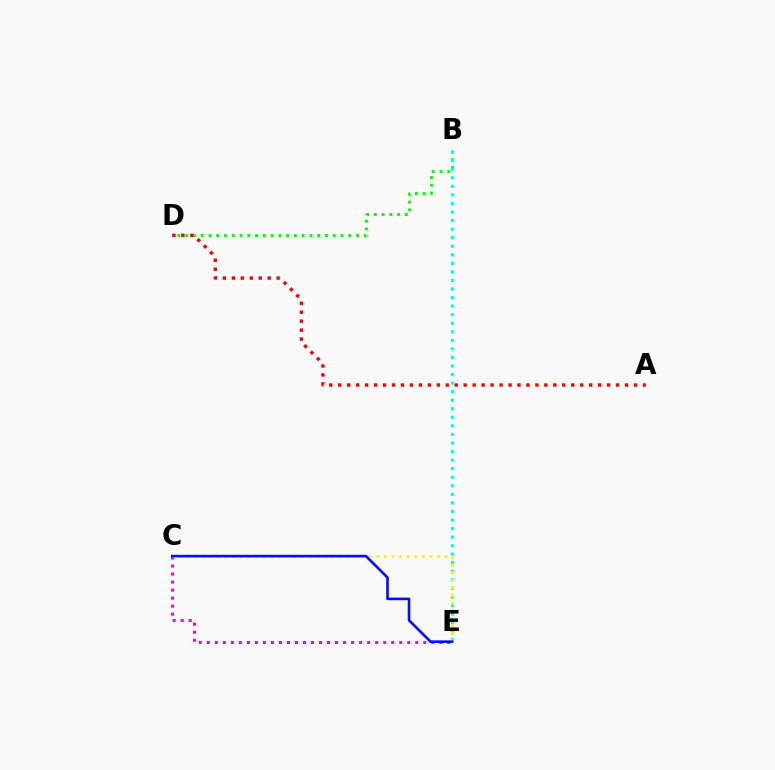{('B', 'D'): [{'color': '#08ff00', 'line_style': 'dotted', 'thickness': 2.11}], ('B', 'E'): [{'color': '#00fff6', 'line_style': 'dotted', 'thickness': 2.32}], ('C', 'E'): [{'color': '#ee00ff', 'line_style': 'dotted', 'thickness': 2.18}, {'color': '#fcf500', 'line_style': 'dotted', 'thickness': 2.06}, {'color': '#0010ff', 'line_style': 'solid', 'thickness': 1.89}], ('A', 'D'): [{'color': '#ff0000', 'line_style': 'dotted', 'thickness': 2.44}]}